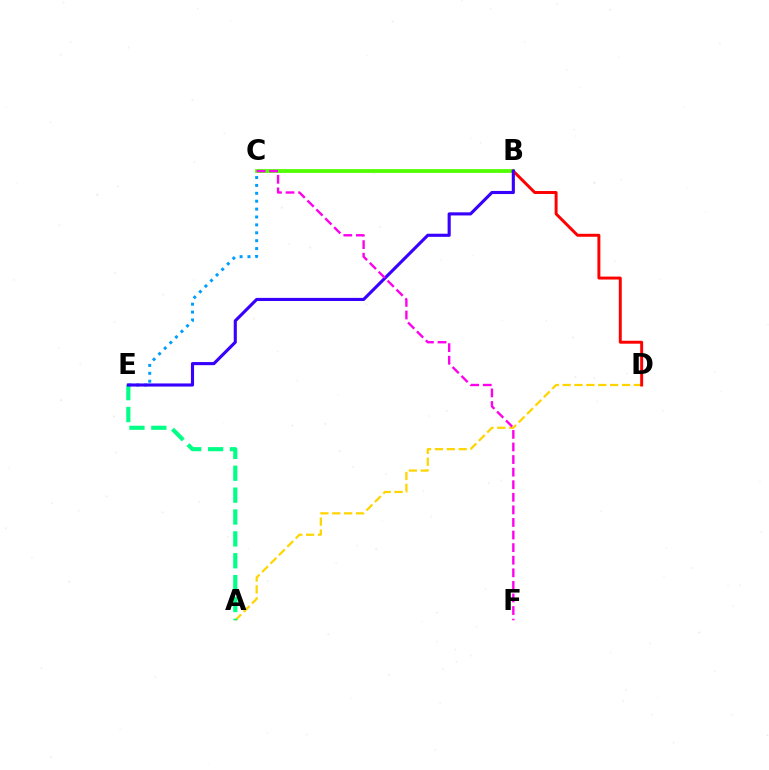{('C', 'E'): [{'color': '#009eff', 'line_style': 'dotted', 'thickness': 2.14}], ('A', 'D'): [{'color': '#ffd500', 'line_style': 'dashed', 'thickness': 1.61}], ('B', 'C'): [{'color': '#4fff00', 'line_style': 'solid', 'thickness': 2.7}], ('B', 'D'): [{'color': '#ff0000', 'line_style': 'solid', 'thickness': 2.12}], ('A', 'E'): [{'color': '#00ff86', 'line_style': 'dashed', 'thickness': 2.97}], ('B', 'E'): [{'color': '#3700ff', 'line_style': 'solid', 'thickness': 2.24}], ('C', 'F'): [{'color': '#ff00ed', 'line_style': 'dashed', 'thickness': 1.71}]}